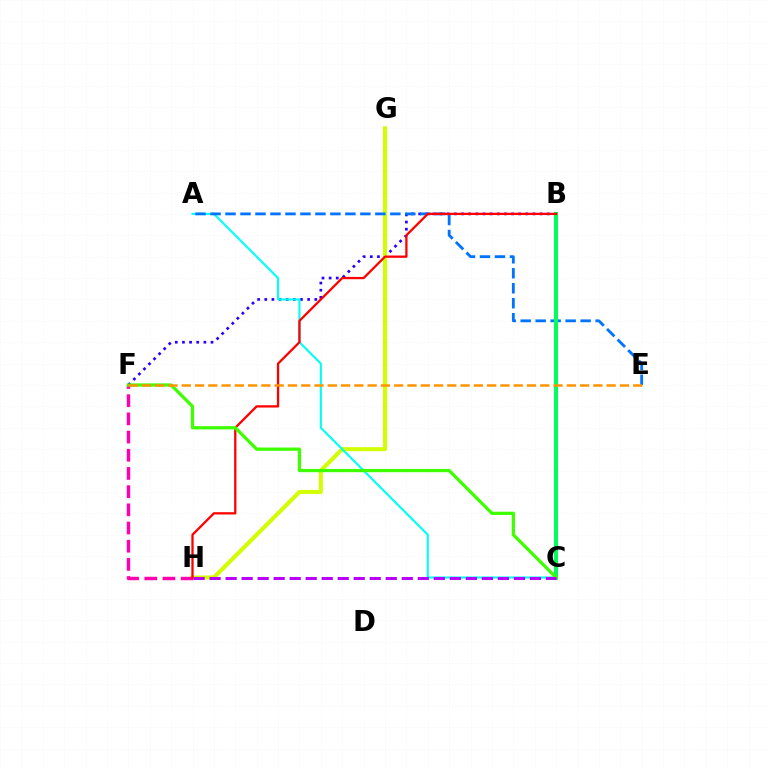{('B', 'F'): [{'color': '#2500ff', 'line_style': 'dotted', 'thickness': 1.94}], ('G', 'H'): [{'color': '#d1ff00', 'line_style': 'solid', 'thickness': 2.9}], ('A', 'C'): [{'color': '#00fff6', 'line_style': 'solid', 'thickness': 1.51}], ('A', 'E'): [{'color': '#0074ff', 'line_style': 'dashed', 'thickness': 2.04}], ('F', 'H'): [{'color': '#ff00ac', 'line_style': 'dashed', 'thickness': 2.47}], ('B', 'C'): [{'color': '#00ff5c', 'line_style': 'solid', 'thickness': 2.92}], ('B', 'H'): [{'color': '#ff0000', 'line_style': 'solid', 'thickness': 1.65}], ('C', 'F'): [{'color': '#3dff00', 'line_style': 'solid', 'thickness': 2.34}], ('C', 'H'): [{'color': '#b900ff', 'line_style': 'dashed', 'thickness': 2.18}], ('E', 'F'): [{'color': '#ff9400', 'line_style': 'dashed', 'thickness': 1.8}]}